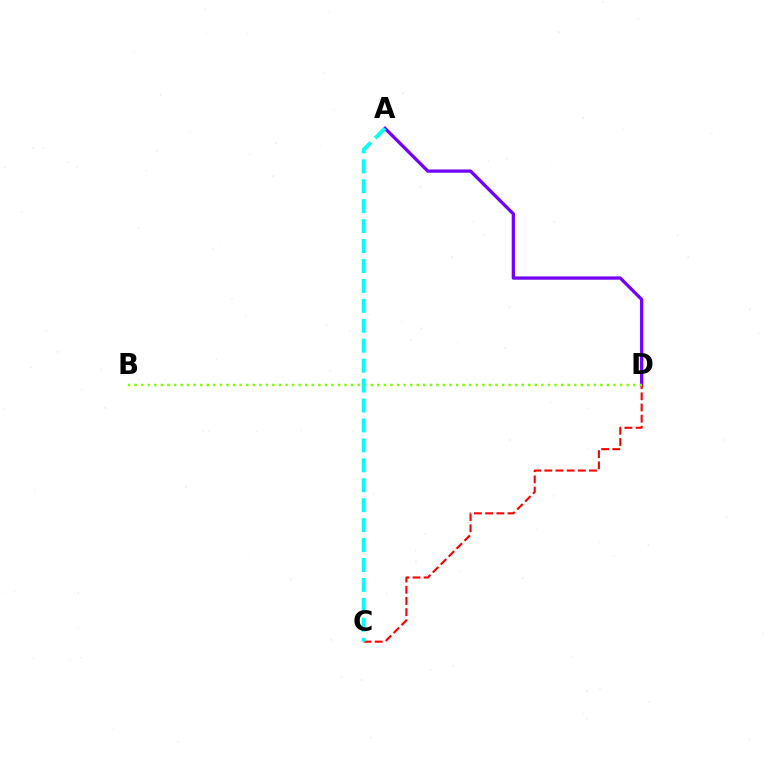{('A', 'D'): [{'color': '#7200ff', 'line_style': 'solid', 'thickness': 2.36}], ('C', 'D'): [{'color': '#ff0000', 'line_style': 'dashed', 'thickness': 1.52}], ('B', 'D'): [{'color': '#84ff00', 'line_style': 'dotted', 'thickness': 1.78}], ('A', 'C'): [{'color': '#00fff6', 'line_style': 'dashed', 'thickness': 2.71}]}